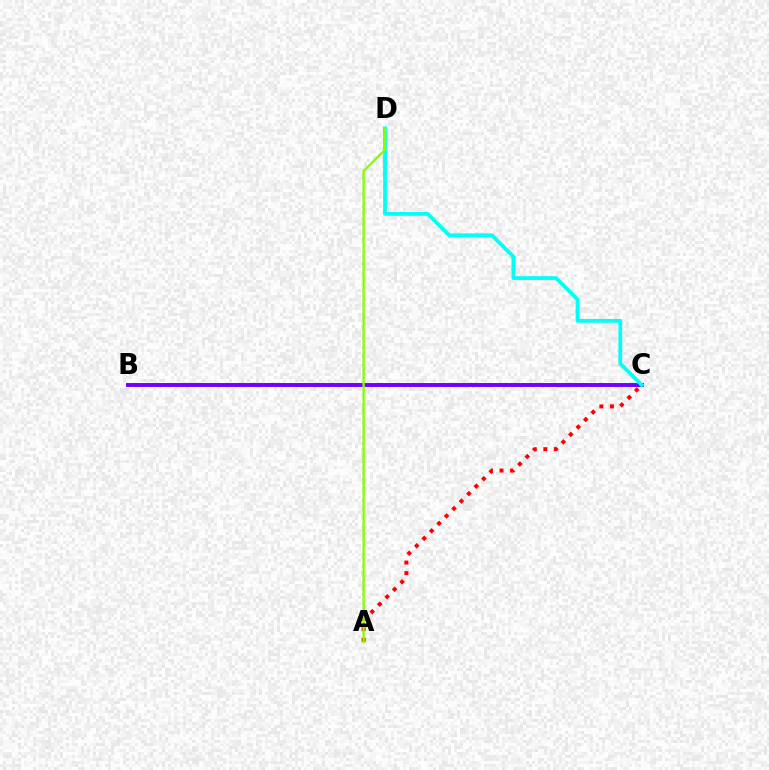{('A', 'C'): [{'color': '#ff0000', 'line_style': 'dotted', 'thickness': 2.86}], ('B', 'C'): [{'color': '#7200ff', 'line_style': 'solid', 'thickness': 2.83}], ('C', 'D'): [{'color': '#00fff6', 'line_style': 'solid', 'thickness': 2.72}], ('A', 'D'): [{'color': '#84ff00', 'line_style': 'solid', 'thickness': 1.67}]}